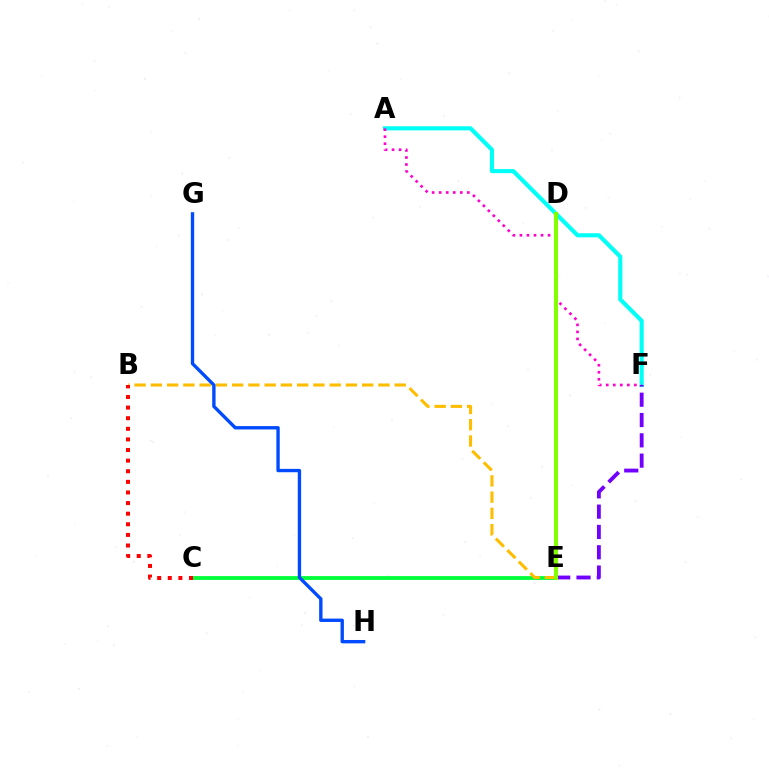{('A', 'F'): [{'color': '#00fff6', 'line_style': 'solid', 'thickness': 2.96}, {'color': '#ff00cf', 'line_style': 'dotted', 'thickness': 1.91}], ('C', 'E'): [{'color': '#00ff39', 'line_style': 'solid', 'thickness': 2.74}], ('E', 'F'): [{'color': '#7200ff', 'line_style': 'dashed', 'thickness': 2.76}], ('B', 'E'): [{'color': '#ffbd00', 'line_style': 'dashed', 'thickness': 2.21}], ('D', 'E'): [{'color': '#84ff00', 'line_style': 'solid', 'thickness': 2.92}], ('B', 'C'): [{'color': '#ff0000', 'line_style': 'dotted', 'thickness': 2.88}], ('G', 'H'): [{'color': '#004bff', 'line_style': 'solid', 'thickness': 2.42}]}